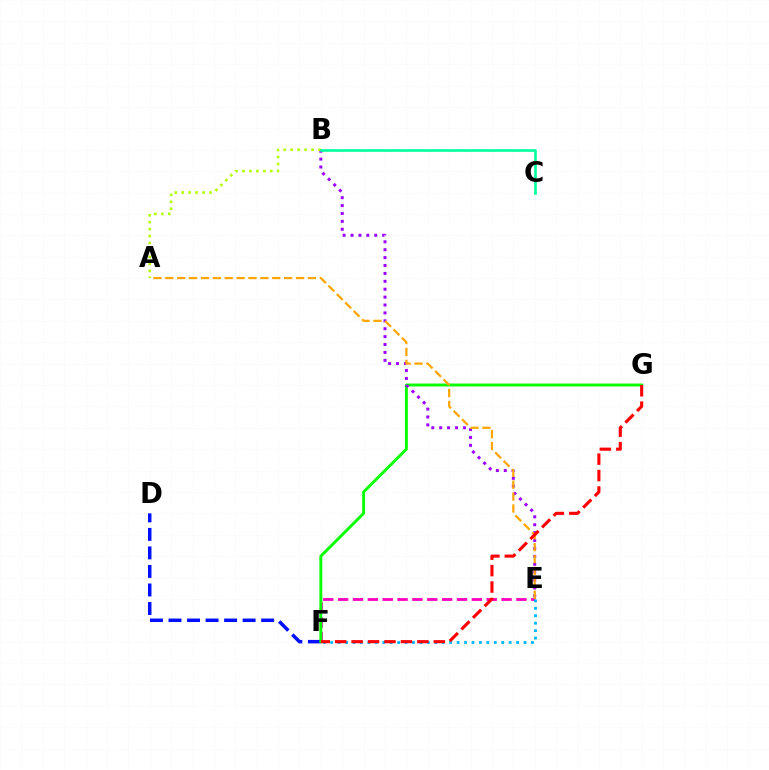{('D', 'F'): [{'color': '#0010ff', 'line_style': 'dashed', 'thickness': 2.52}], ('E', 'F'): [{'color': '#ff00bd', 'line_style': 'dashed', 'thickness': 2.02}, {'color': '#00b5ff', 'line_style': 'dotted', 'thickness': 2.02}], ('F', 'G'): [{'color': '#08ff00', 'line_style': 'solid', 'thickness': 2.1}, {'color': '#ff0000', 'line_style': 'dashed', 'thickness': 2.23}], ('B', 'E'): [{'color': '#9b00ff', 'line_style': 'dotted', 'thickness': 2.15}], ('A', 'E'): [{'color': '#ffa500', 'line_style': 'dashed', 'thickness': 1.62}], ('A', 'B'): [{'color': '#b3ff00', 'line_style': 'dotted', 'thickness': 1.89}], ('B', 'C'): [{'color': '#00ff9d', 'line_style': 'solid', 'thickness': 1.89}]}